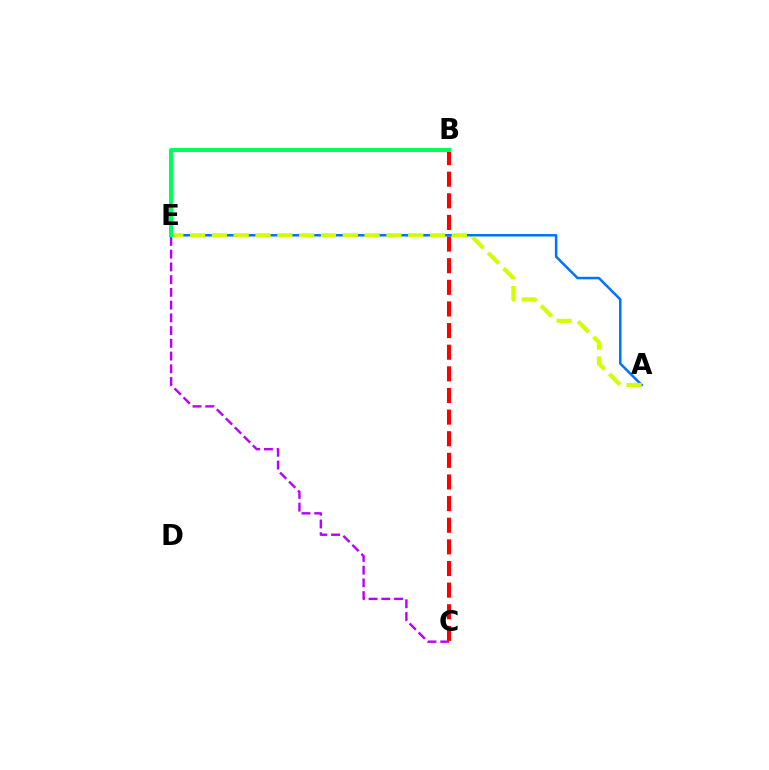{('C', 'E'): [{'color': '#b900ff', 'line_style': 'dashed', 'thickness': 1.73}], ('B', 'C'): [{'color': '#ff0000', 'line_style': 'dashed', 'thickness': 2.94}], ('A', 'E'): [{'color': '#0074ff', 'line_style': 'solid', 'thickness': 1.81}, {'color': '#d1ff00', 'line_style': 'dashed', 'thickness': 2.96}], ('B', 'E'): [{'color': '#00ff5c', 'line_style': 'solid', 'thickness': 2.92}]}